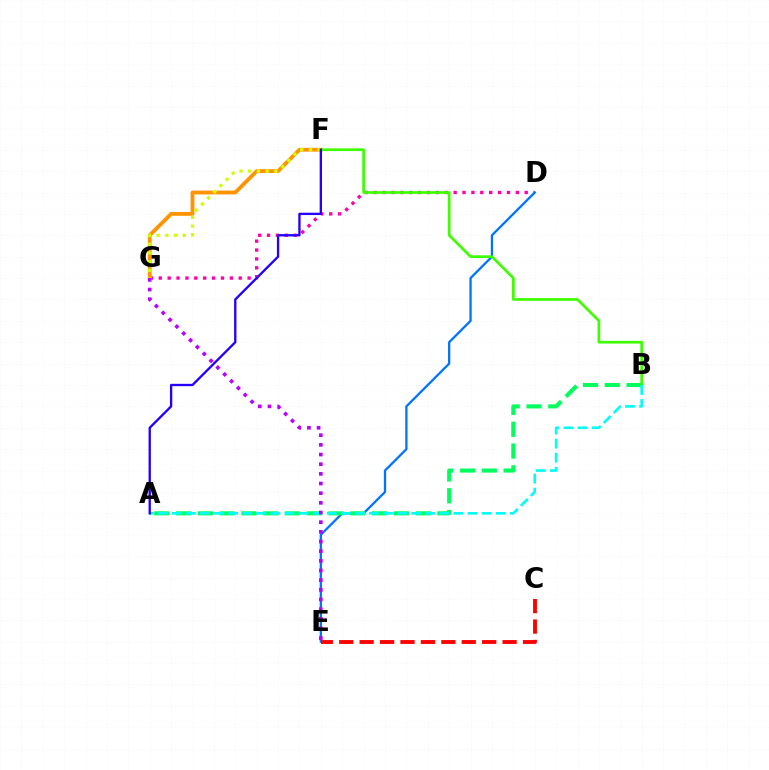{('D', 'G'): [{'color': '#ff00ac', 'line_style': 'dotted', 'thickness': 2.41}], ('D', 'E'): [{'color': '#0074ff', 'line_style': 'solid', 'thickness': 1.65}], ('A', 'B'): [{'color': '#00ff5c', 'line_style': 'dashed', 'thickness': 2.96}, {'color': '#00fff6', 'line_style': 'dashed', 'thickness': 1.91}], ('F', 'G'): [{'color': '#ff9400', 'line_style': 'solid', 'thickness': 2.75}, {'color': '#d1ff00', 'line_style': 'dotted', 'thickness': 2.37}], ('B', 'F'): [{'color': '#3dff00', 'line_style': 'solid', 'thickness': 1.94}], ('C', 'E'): [{'color': '#ff0000', 'line_style': 'dashed', 'thickness': 2.77}], ('E', 'G'): [{'color': '#b900ff', 'line_style': 'dotted', 'thickness': 2.63}], ('A', 'F'): [{'color': '#2500ff', 'line_style': 'solid', 'thickness': 1.68}]}